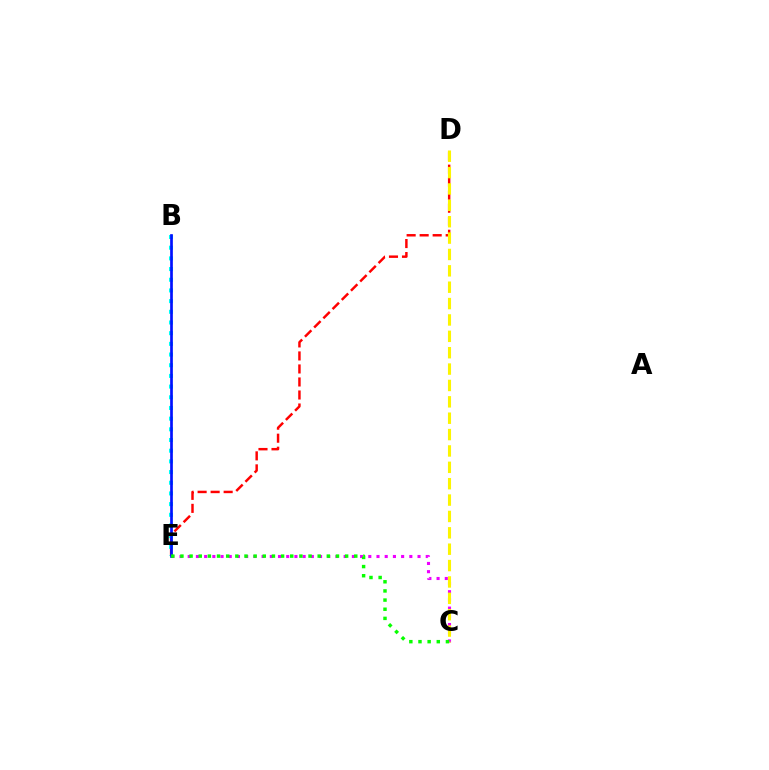{('D', 'E'): [{'color': '#ff0000', 'line_style': 'dashed', 'thickness': 1.77}], ('B', 'E'): [{'color': '#00fff6', 'line_style': 'dotted', 'thickness': 2.9}, {'color': '#0010ff', 'line_style': 'solid', 'thickness': 1.94}], ('C', 'E'): [{'color': '#ee00ff', 'line_style': 'dotted', 'thickness': 2.23}, {'color': '#08ff00', 'line_style': 'dotted', 'thickness': 2.49}], ('C', 'D'): [{'color': '#fcf500', 'line_style': 'dashed', 'thickness': 2.22}]}